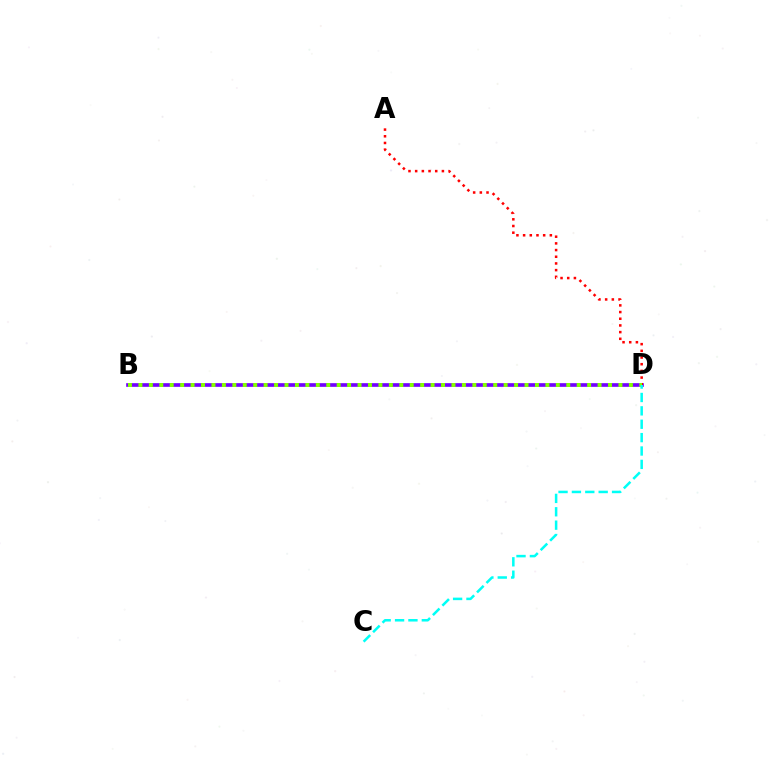{('B', 'D'): [{'color': '#7200ff', 'line_style': 'solid', 'thickness': 2.64}, {'color': '#84ff00', 'line_style': 'dotted', 'thickness': 2.84}], ('A', 'D'): [{'color': '#ff0000', 'line_style': 'dotted', 'thickness': 1.82}], ('C', 'D'): [{'color': '#00fff6', 'line_style': 'dashed', 'thickness': 1.82}]}